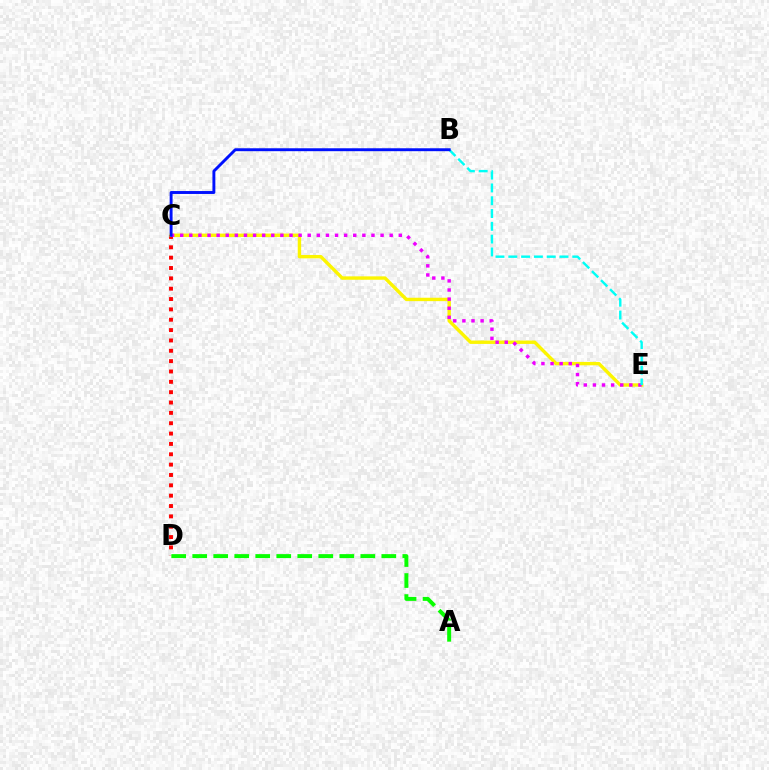{('C', 'D'): [{'color': '#ff0000', 'line_style': 'dotted', 'thickness': 2.81}], ('C', 'E'): [{'color': '#fcf500', 'line_style': 'solid', 'thickness': 2.45}, {'color': '#ee00ff', 'line_style': 'dotted', 'thickness': 2.47}], ('B', 'E'): [{'color': '#00fff6', 'line_style': 'dashed', 'thickness': 1.74}], ('B', 'C'): [{'color': '#0010ff', 'line_style': 'solid', 'thickness': 2.1}], ('A', 'D'): [{'color': '#08ff00', 'line_style': 'dashed', 'thickness': 2.85}]}